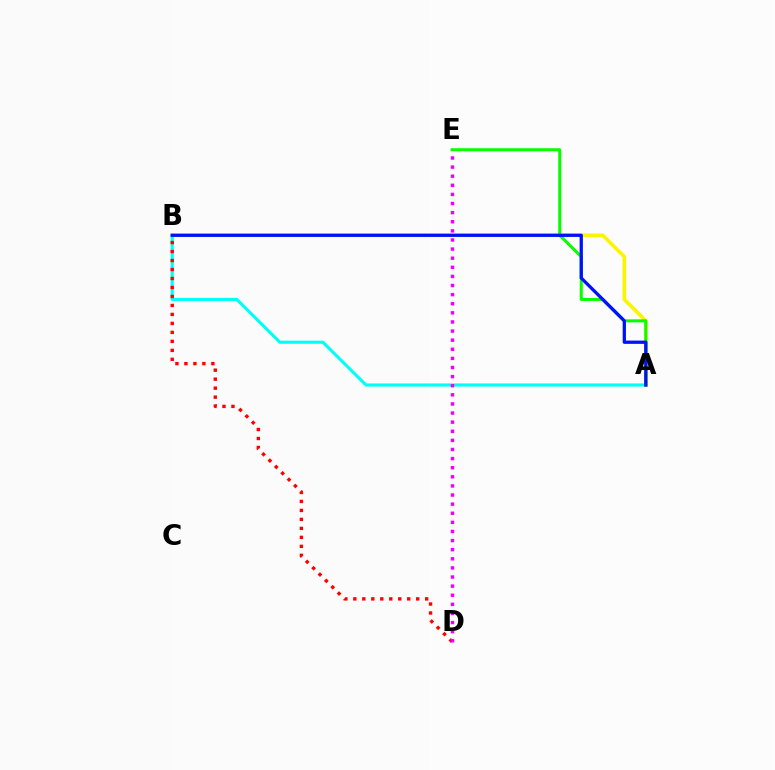{('A', 'B'): [{'color': '#00fff6', 'line_style': 'solid', 'thickness': 2.24}, {'color': '#fcf500', 'line_style': 'solid', 'thickness': 2.59}, {'color': '#0010ff', 'line_style': 'solid', 'thickness': 2.36}], ('B', 'D'): [{'color': '#ff0000', 'line_style': 'dotted', 'thickness': 2.44}], ('A', 'E'): [{'color': '#08ff00', 'line_style': 'solid', 'thickness': 2.17}], ('D', 'E'): [{'color': '#ee00ff', 'line_style': 'dotted', 'thickness': 2.47}]}